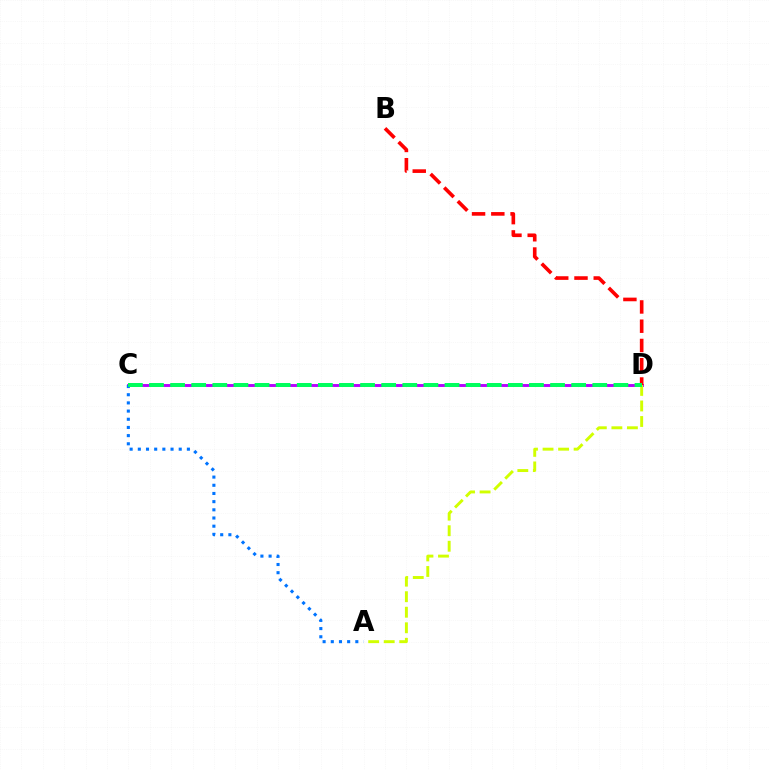{('C', 'D'): [{'color': '#b900ff', 'line_style': 'solid', 'thickness': 2.1}, {'color': '#00ff5c', 'line_style': 'dashed', 'thickness': 2.87}], ('A', 'C'): [{'color': '#0074ff', 'line_style': 'dotted', 'thickness': 2.22}], ('B', 'D'): [{'color': '#ff0000', 'line_style': 'dashed', 'thickness': 2.62}], ('A', 'D'): [{'color': '#d1ff00', 'line_style': 'dashed', 'thickness': 2.11}]}